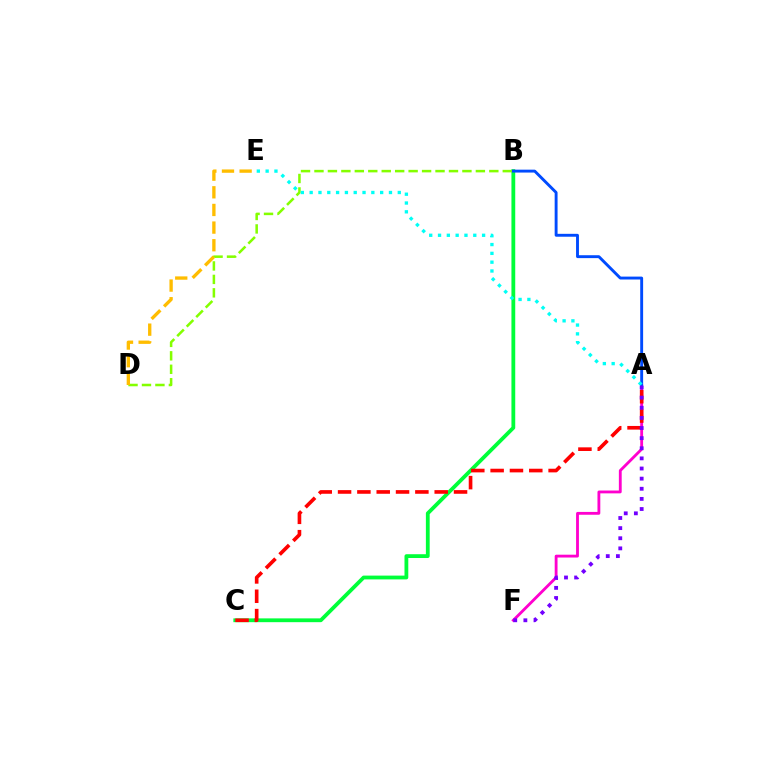{('B', 'C'): [{'color': '#00ff39', 'line_style': 'solid', 'thickness': 2.74}], ('A', 'F'): [{'color': '#ff00cf', 'line_style': 'solid', 'thickness': 2.04}, {'color': '#7200ff', 'line_style': 'dotted', 'thickness': 2.75}], ('B', 'D'): [{'color': '#84ff00', 'line_style': 'dashed', 'thickness': 1.83}], ('A', 'B'): [{'color': '#004bff', 'line_style': 'solid', 'thickness': 2.09}], ('A', 'E'): [{'color': '#00fff6', 'line_style': 'dotted', 'thickness': 2.39}], ('A', 'C'): [{'color': '#ff0000', 'line_style': 'dashed', 'thickness': 2.63}], ('D', 'E'): [{'color': '#ffbd00', 'line_style': 'dashed', 'thickness': 2.4}]}